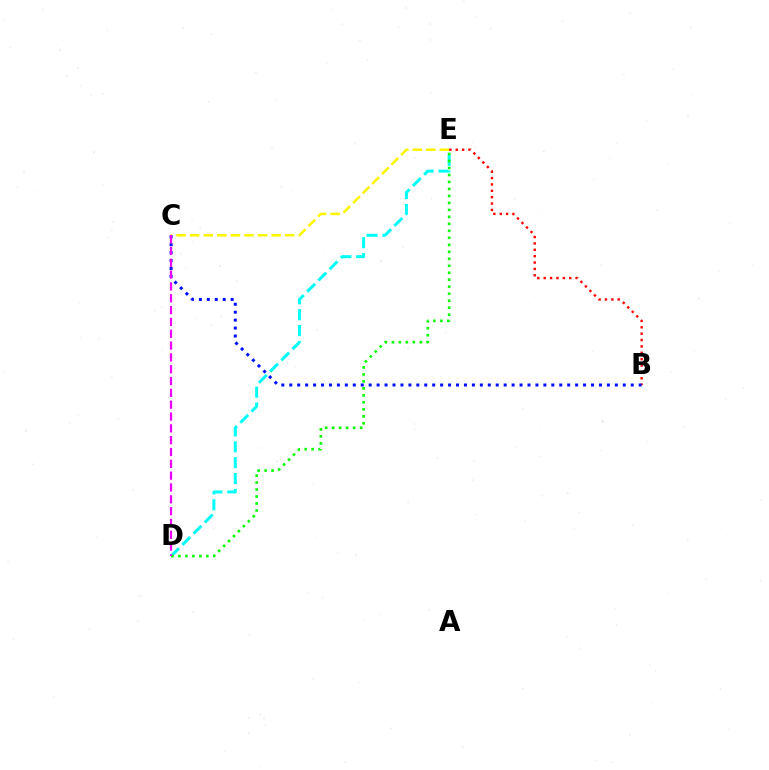{('D', 'E'): [{'color': '#00fff6', 'line_style': 'dashed', 'thickness': 2.16}, {'color': '#08ff00', 'line_style': 'dotted', 'thickness': 1.9}], ('C', 'E'): [{'color': '#fcf500', 'line_style': 'dashed', 'thickness': 1.85}], ('B', 'E'): [{'color': '#ff0000', 'line_style': 'dotted', 'thickness': 1.73}], ('B', 'C'): [{'color': '#0010ff', 'line_style': 'dotted', 'thickness': 2.16}], ('C', 'D'): [{'color': '#ee00ff', 'line_style': 'dashed', 'thickness': 1.61}]}